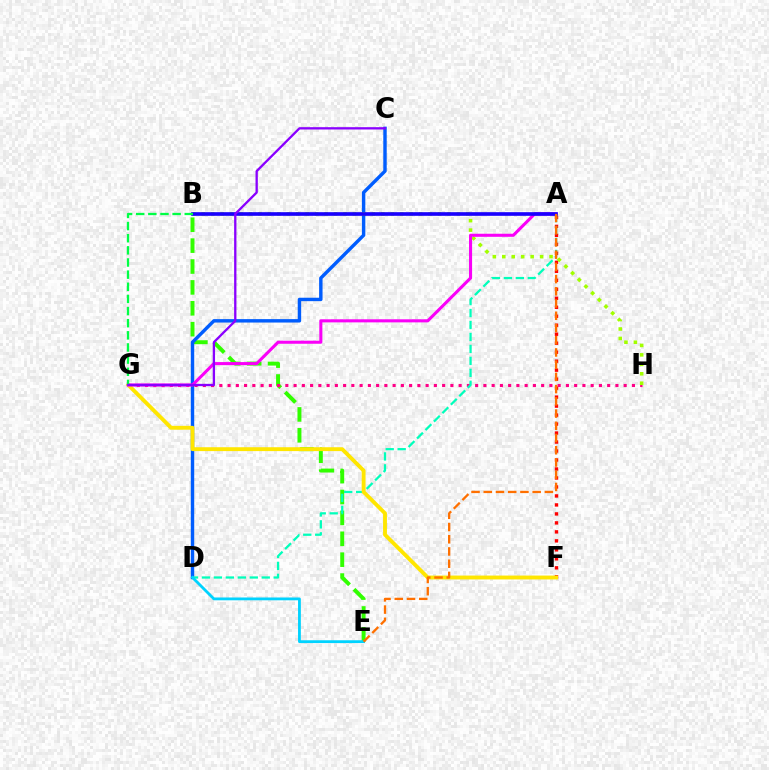{('B', 'E'): [{'color': '#31ff00', 'line_style': 'dashed', 'thickness': 2.84}], ('A', 'F'): [{'color': '#ff0000', 'line_style': 'dotted', 'thickness': 2.44}], ('C', 'D'): [{'color': '#005dff', 'line_style': 'solid', 'thickness': 2.46}], ('G', 'H'): [{'color': '#ff0088', 'line_style': 'dotted', 'thickness': 2.24}], ('B', 'H'): [{'color': '#a2ff00', 'line_style': 'dotted', 'thickness': 2.57}], ('A', 'D'): [{'color': '#00ffbb', 'line_style': 'dashed', 'thickness': 1.62}], ('F', 'G'): [{'color': '#ffe600', 'line_style': 'solid', 'thickness': 2.79}], ('A', 'G'): [{'color': '#fa00f9', 'line_style': 'solid', 'thickness': 2.21}], ('D', 'E'): [{'color': '#00d3ff', 'line_style': 'solid', 'thickness': 2.02}], ('A', 'B'): [{'color': '#1900ff', 'line_style': 'solid', 'thickness': 2.63}], ('A', 'E'): [{'color': '#ff7000', 'line_style': 'dashed', 'thickness': 1.66}], ('B', 'G'): [{'color': '#00ff45', 'line_style': 'dashed', 'thickness': 1.65}], ('C', 'G'): [{'color': '#8a00ff', 'line_style': 'solid', 'thickness': 1.66}]}